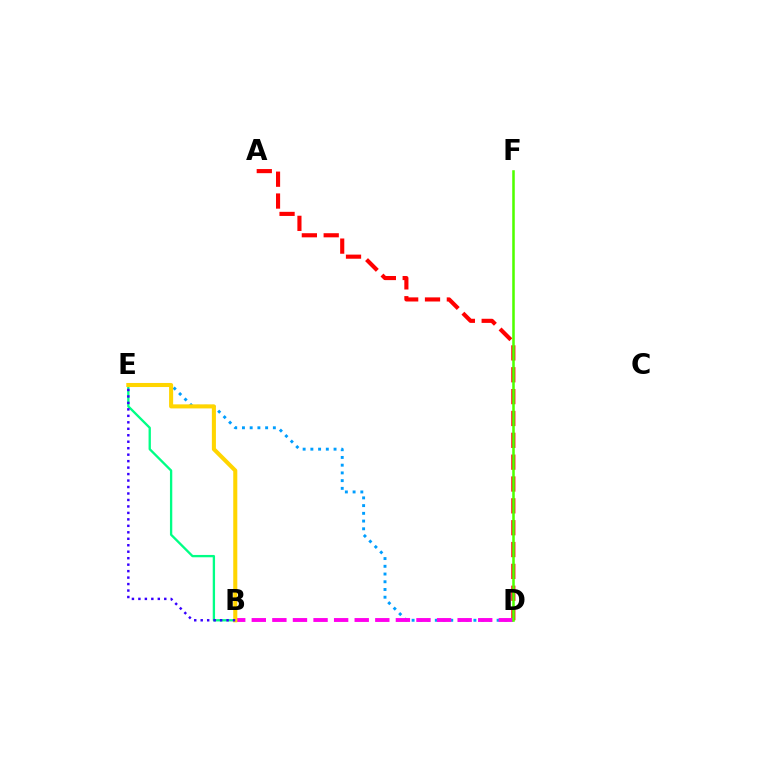{('B', 'E'): [{'color': '#00ff86', 'line_style': 'solid', 'thickness': 1.68}, {'color': '#ffd500', 'line_style': 'solid', 'thickness': 2.92}, {'color': '#3700ff', 'line_style': 'dotted', 'thickness': 1.76}], ('D', 'E'): [{'color': '#009eff', 'line_style': 'dotted', 'thickness': 2.1}], ('A', 'D'): [{'color': '#ff0000', 'line_style': 'dashed', 'thickness': 2.97}], ('B', 'D'): [{'color': '#ff00ed', 'line_style': 'dashed', 'thickness': 2.8}], ('D', 'F'): [{'color': '#4fff00', 'line_style': 'solid', 'thickness': 1.83}]}